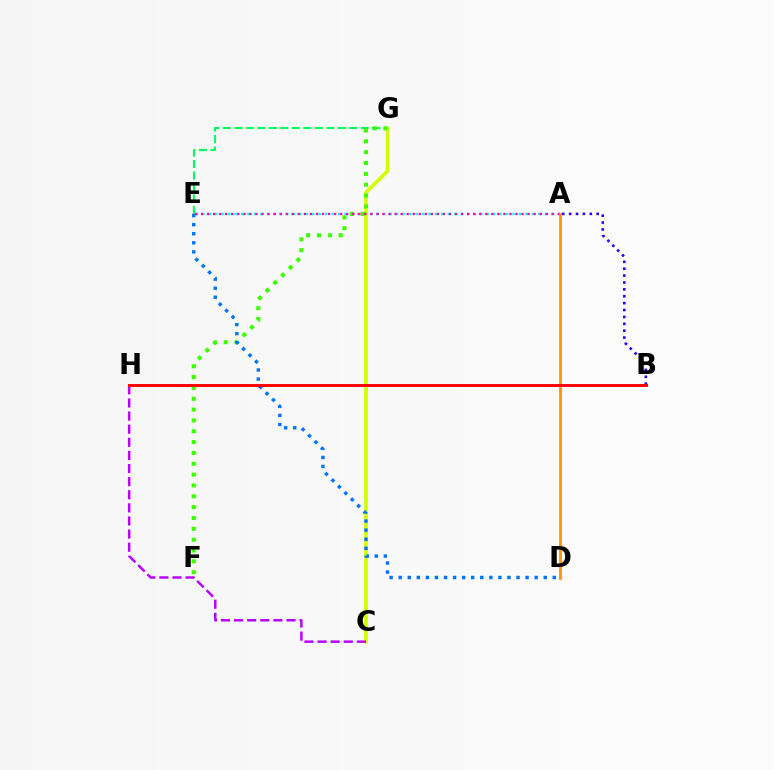{('A', 'E'): [{'color': '#00fff6', 'line_style': 'dotted', 'thickness': 1.76}, {'color': '#ff00ac', 'line_style': 'dotted', 'thickness': 1.64}], ('C', 'G'): [{'color': '#d1ff00', 'line_style': 'solid', 'thickness': 2.65}], ('E', 'G'): [{'color': '#00ff5c', 'line_style': 'dashed', 'thickness': 1.56}], ('F', 'G'): [{'color': '#3dff00', 'line_style': 'dotted', 'thickness': 2.94}], ('C', 'H'): [{'color': '#b900ff', 'line_style': 'dashed', 'thickness': 1.78}], ('A', 'D'): [{'color': '#ff9400', 'line_style': 'solid', 'thickness': 2.0}], ('A', 'B'): [{'color': '#2500ff', 'line_style': 'dotted', 'thickness': 1.87}], ('D', 'E'): [{'color': '#0074ff', 'line_style': 'dotted', 'thickness': 2.46}], ('B', 'H'): [{'color': '#ff0000', 'line_style': 'solid', 'thickness': 2.11}]}